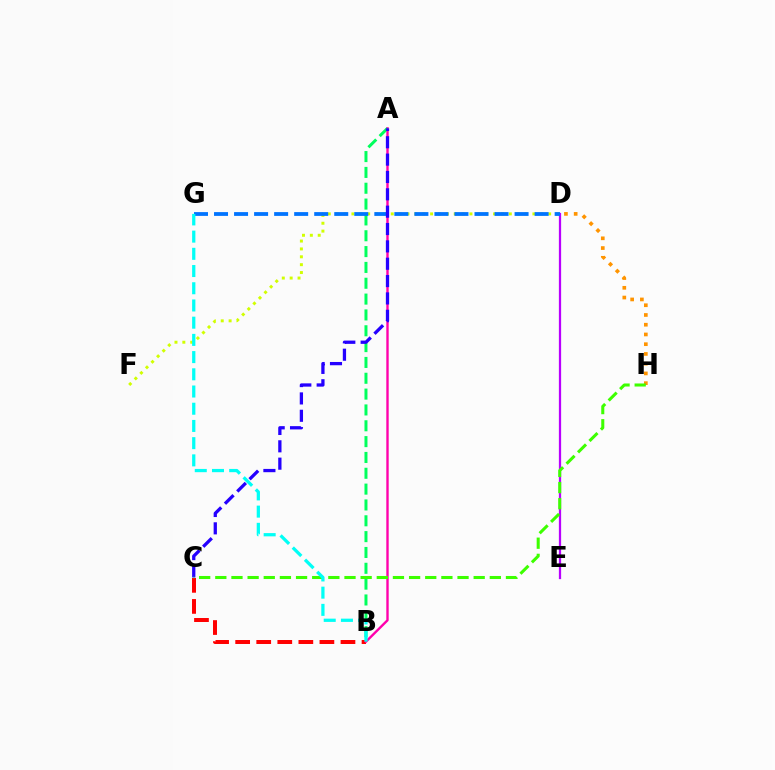{('D', 'E'): [{'color': '#b900ff', 'line_style': 'solid', 'thickness': 1.62}], ('D', 'H'): [{'color': '#ff9400', 'line_style': 'dotted', 'thickness': 2.65}], ('D', 'F'): [{'color': '#d1ff00', 'line_style': 'dotted', 'thickness': 2.14}], ('B', 'C'): [{'color': '#ff0000', 'line_style': 'dashed', 'thickness': 2.86}], ('A', 'B'): [{'color': '#ff00ac', 'line_style': 'solid', 'thickness': 1.71}, {'color': '#00ff5c', 'line_style': 'dashed', 'thickness': 2.15}], ('D', 'G'): [{'color': '#0074ff', 'line_style': 'dashed', 'thickness': 2.72}], ('A', 'C'): [{'color': '#2500ff', 'line_style': 'dashed', 'thickness': 2.36}], ('C', 'H'): [{'color': '#3dff00', 'line_style': 'dashed', 'thickness': 2.19}], ('B', 'G'): [{'color': '#00fff6', 'line_style': 'dashed', 'thickness': 2.34}]}